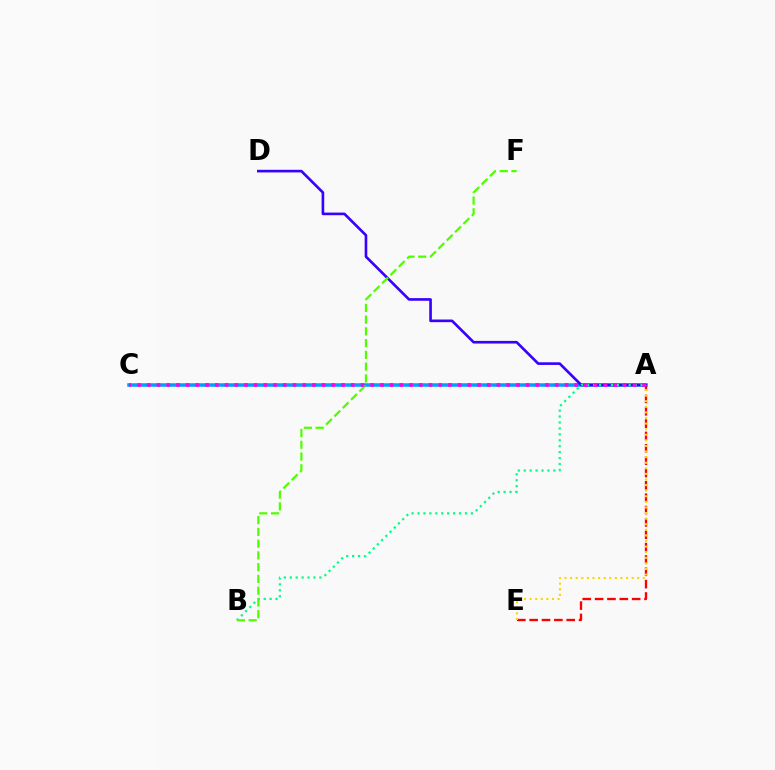{('A', 'C'): [{'color': '#009eff', 'line_style': 'solid', 'thickness': 2.53}, {'color': '#ff00ed', 'line_style': 'dotted', 'thickness': 2.64}], ('A', 'E'): [{'color': '#ff0000', 'line_style': 'dashed', 'thickness': 1.68}, {'color': '#ffd500', 'line_style': 'dotted', 'thickness': 1.52}], ('A', 'D'): [{'color': '#3700ff', 'line_style': 'solid', 'thickness': 1.9}], ('A', 'B'): [{'color': '#00ff86', 'line_style': 'dotted', 'thickness': 1.61}], ('B', 'F'): [{'color': '#4fff00', 'line_style': 'dashed', 'thickness': 1.6}]}